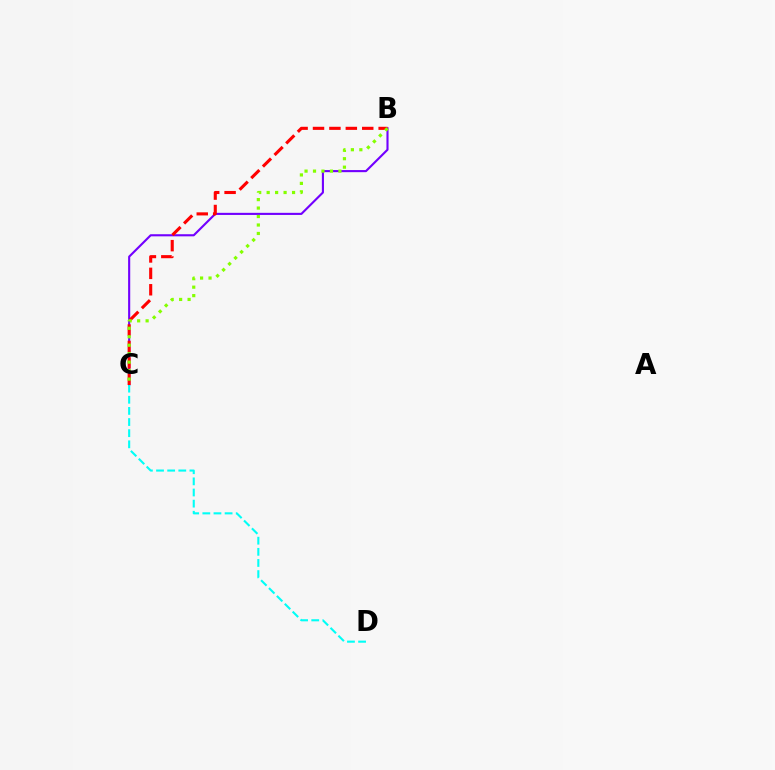{('B', 'C'): [{'color': '#7200ff', 'line_style': 'solid', 'thickness': 1.52}, {'color': '#ff0000', 'line_style': 'dashed', 'thickness': 2.23}, {'color': '#84ff00', 'line_style': 'dotted', 'thickness': 2.3}], ('C', 'D'): [{'color': '#00fff6', 'line_style': 'dashed', 'thickness': 1.51}]}